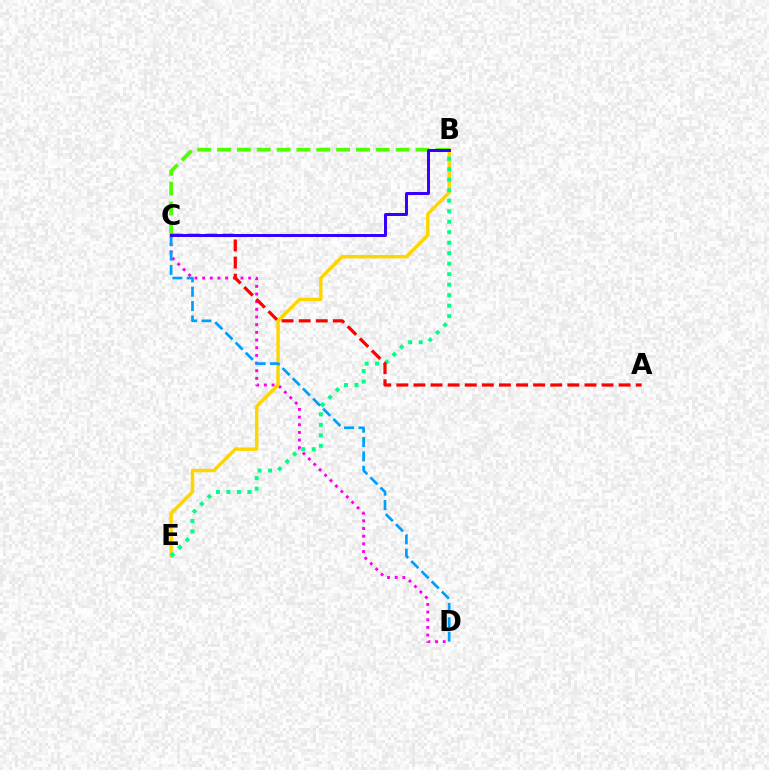{('C', 'D'): [{'color': '#ff00ed', 'line_style': 'dotted', 'thickness': 2.08}, {'color': '#009eff', 'line_style': 'dashed', 'thickness': 1.95}], ('B', 'E'): [{'color': '#ffd500', 'line_style': 'solid', 'thickness': 2.49}, {'color': '#00ff86', 'line_style': 'dotted', 'thickness': 2.85}], ('B', 'C'): [{'color': '#4fff00', 'line_style': 'dashed', 'thickness': 2.7}, {'color': '#3700ff', 'line_style': 'solid', 'thickness': 2.15}], ('A', 'C'): [{'color': '#ff0000', 'line_style': 'dashed', 'thickness': 2.32}]}